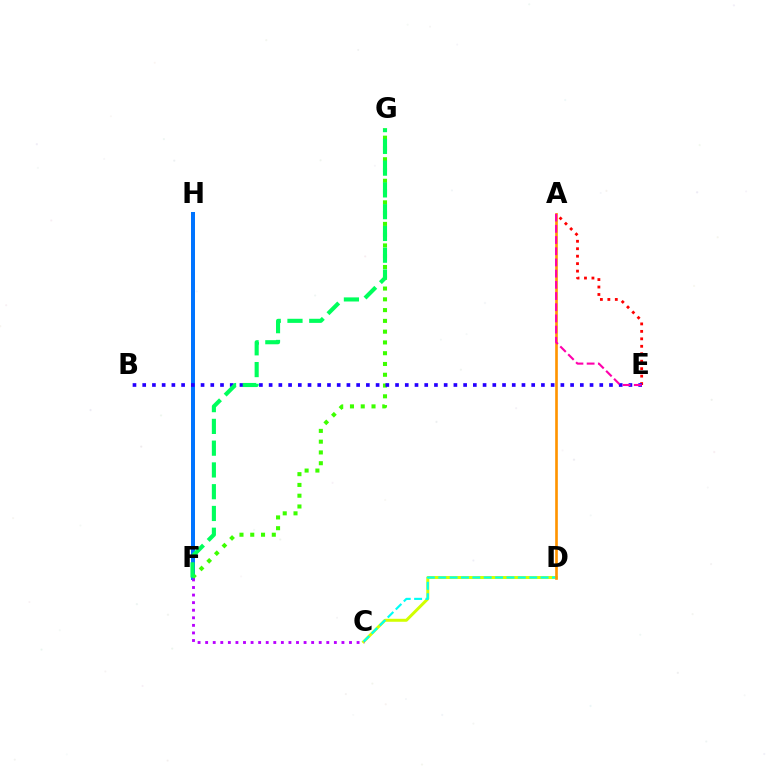{('F', 'H'): [{'color': '#0074ff', 'line_style': 'solid', 'thickness': 2.88}], ('A', 'E'): [{'color': '#ff0000', 'line_style': 'dotted', 'thickness': 2.03}, {'color': '#ff00ac', 'line_style': 'dashed', 'thickness': 1.52}], ('F', 'G'): [{'color': '#3dff00', 'line_style': 'dotted', 'thickness': 2.93}, {'color': '#00ff5c', 'line_style': 'dashed', 'thickness': 2.96}], ('B', 'E'): [{'color': '#2500ff', 'line_style': 'dotted', 'thickness': 2.64}], ('C', 'D'): [{'color': '#d1ff00', 'line_style': 'solid', 'thickness': 2.14}, {'color': '#00fff6', 'line_style': 'dashed', 'thickness': 1.55}], ('A', 'D'): [{'color': '#ff9400', 'line_style': 'solid', 'thickness': 1.91}], ('C', 'F'): [{'color': '#b900ff', 'line_style': 'dotted', 'thickness': 2.06}]}